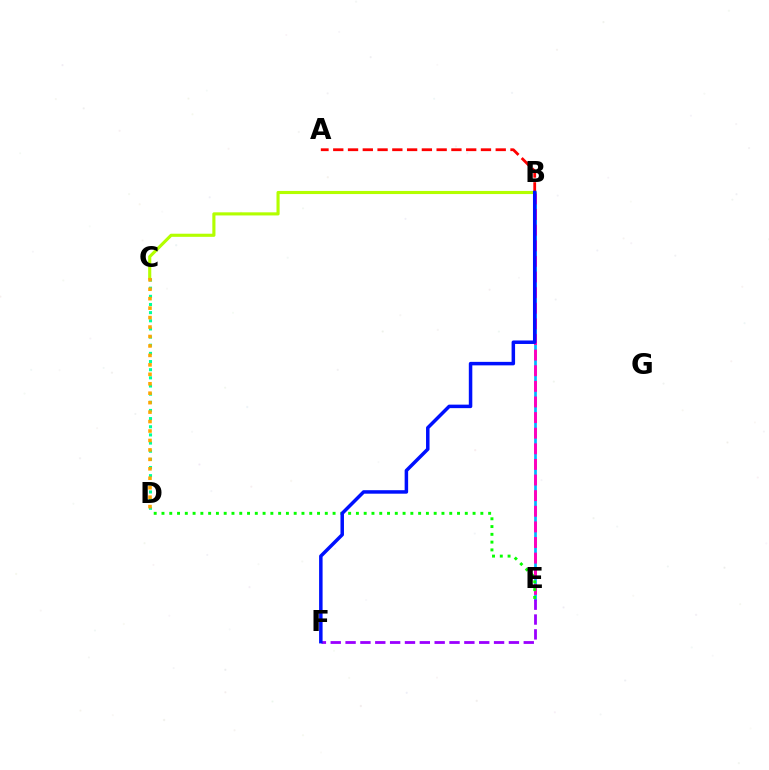{('B', 'E'): [{'color': '#00b5ff', 'line_style': 'solid', 'thickness': 1.95}, {'color': '#ff00bd', 'line_style': 'dashed', 'thickness': 2.12}], ('D', 'E'): [{'color': '#08ff00', 'line_style': 'dotted', 'thickness': 2.11}], ('B', 'C'): [{'color': '#b3ff00', 'line_style': 'solid', 'thickness': 2.25}], ('C', 'D'): [{'color': '#00ff9d', 'line_style': 'dotted', 'thickness': 2.21}, {'color': '#ffa500', 'line_style': 'dotted', 'thickness': 2.57}], ('E', 'F'): [{'color': '#9b00ff', 'line_style': 'dashed', 'thickness': 2.02}], ('A', 'B'): [{'color': '#ff0000', 'line_style': 'dashed', 'thickness': 2.01}], ('B', 'F'): [{'color': '#0010ff', 'line_style': 'solid', 'thickness': 2.52}]}